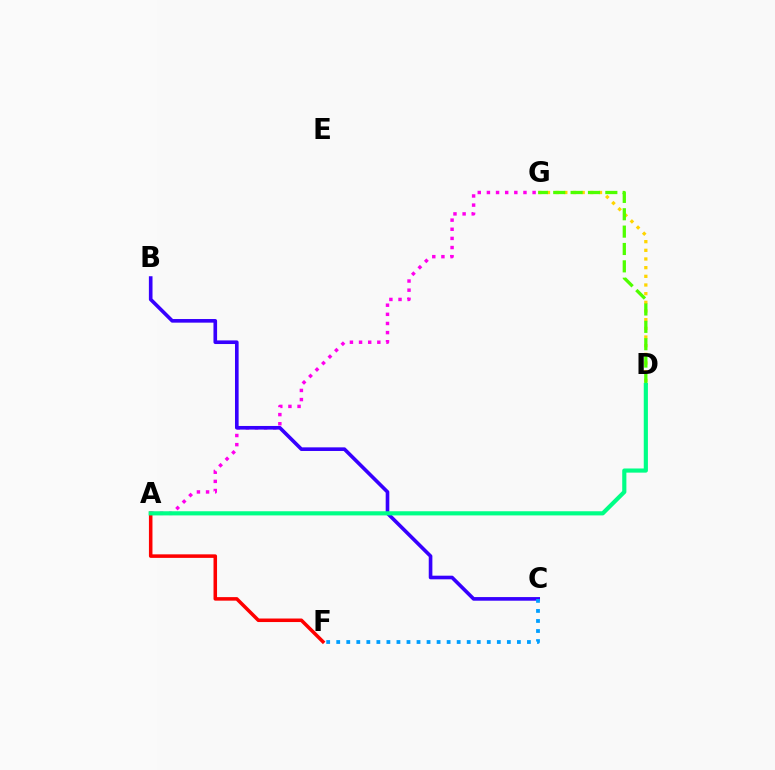{('A', 'F'): [{'color': '#ff0000', 'line_style': 'solid', 'thickness': 2.54}], ('A', 'G'): [{'color': '#ff00ed', 'line_style': 'dotted', 'thickness': 2.48}], ('D', 'G'): [{'color': '#ffd500', 'line_style': 'dotted', 'thickness': 2.36}, {'color': '#4fff00', 'line_style': 'dashed', 'thickness': 2.36}], ('B', 'C'): [{'color': '#3700ff', 'line_style': 'solid', 'thickness': 2.61}], ('A', 'D'): [{'color': '#00ff86', 'line_style': 'solid', 'thickness': 2.99}], ('C', 'F'): [{'color': '#009eff', 'line_style': 'dotted', 'thickness': 2.73}]}